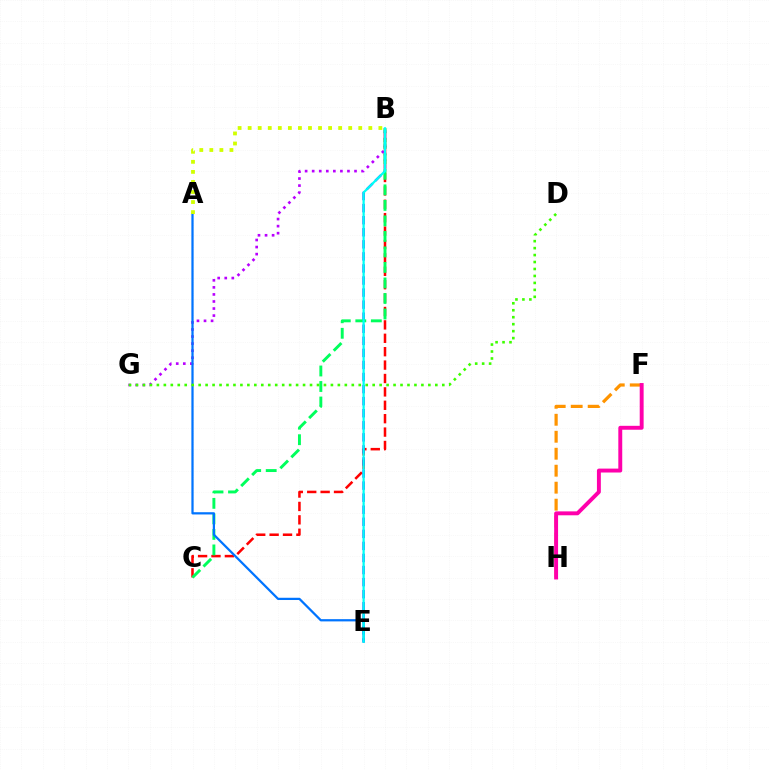{('B', 'C'): [{'color': '#ff0000', 'line_style': 'dashed', 'thickness': 1.82}, {'color': '#00ff5c', 'line_style': 'dashed', 'thickness': 2.11}], ('B', 'E'): [{'color': '#2500ff', 'line_style': 'dashed', 'thickness': 1.64}, {'color': '#00fff6', 'line_style': 'solid', 'thickness': 1.62}], ('B', 'G'): [{'color': '#b900ff', 'line_style': 'dotted', 'thickness': 1.92}], ('F', 'H'): [{'color': '#ff9400', 'line_style': 'dashed', 'thickness': 2.31}, {'color': '#ff00ac', 'line_style': 'solid', 'thickness': 2.82}], ('A', 'E'): [{'color': '#0074ff', 'line_style': 'solid', 'thickness': 1.61}], ('D', 'G'): [{'color': '#3dff00', 'line_style': 'dotted', 'thickness': 1.89}], ('A', 'B'): [{'color': '#d1ff00', 'line_style': 'dotted', 'thickness': 2.73}]}